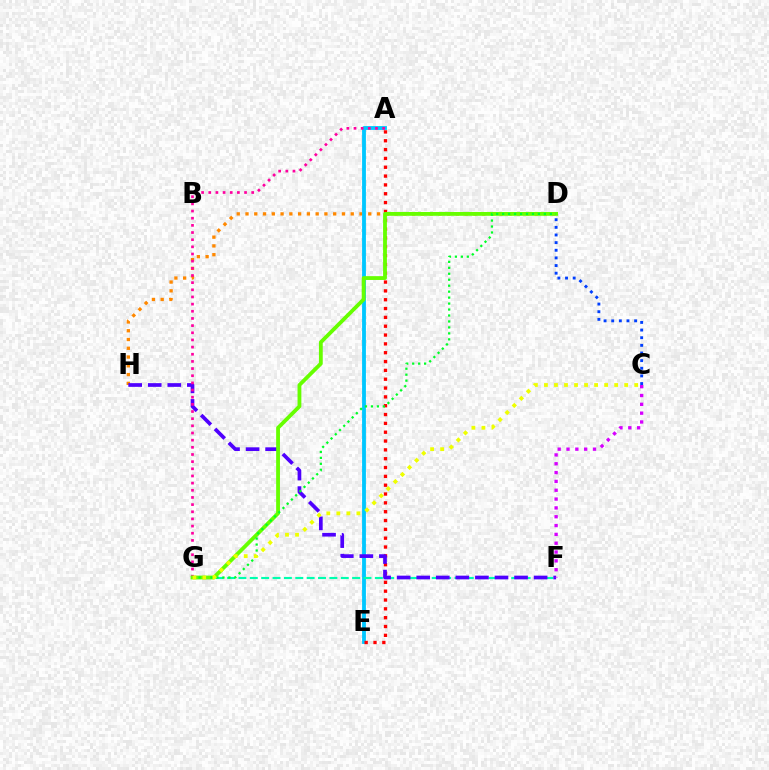{('D', 'H'): [{'color': '#ff8800', 'line_style': 'dotted', 'thickness': 2.38}], ('A', 'E'): [{'color': '#00c7ff', 'line_style': 'solid', 'thickness': 2.76}, {'color': '#ff0000', 'line_style': 'dotted', 'thickness': 2.4}], ('F', 'G'): [{'color': '#00ffaf', 'line_style': 'dashed', 'thickness': 1.54}], ('C', 'D'): [{'color': '#003fff', 'line_style': 'dotted', 'thickness': 2.08}], ('F', 'H'): [{'color': '#4f00ff', 'line_style': 'dashed', 'thickness': 2.66}], ('A', 'G'): [{'color': '#ff00a0', 'line_style': 'dotted', 'thickness': 1.95}], ('D', 'G'): [{'color': '#66ff00', 'line_style': 'solid', 'thickness': 2.75}, {'color': '#00ff27', 'line_style': 'dotted', 'thickness': 1.62}], ('C', 'G'): [{'color': '#eeff00', 'line_style': 'dotted', 'thickness': 2.73}], ('C', 'F'): [{'color': '#d600ff', 'line_style': 'dotted', 'thickness': 2.4}]}